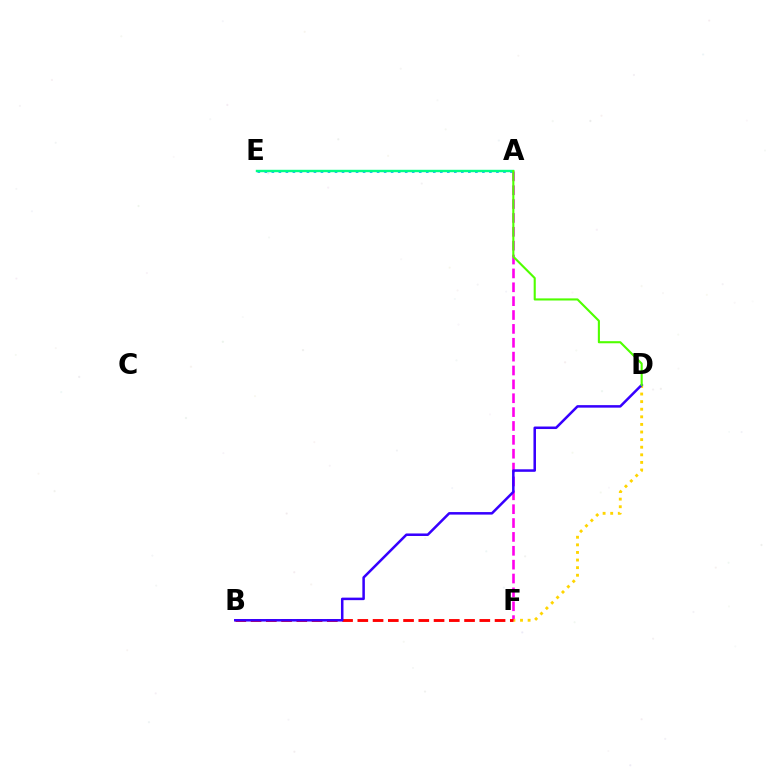{('A', 'E'): [{'color': '#009eff', 'line_style': 'dotted', 'thickness': 1.91}, {'color': '#00ff86', 'line_style': 'solid', 'thickness': 1.73}], ('A', 'F'): [{'color': '#ff00ed', 'line_style': 'dashed', 'thickness': 1.88}], ('D', 'F'): [{'color': '#ffd500', 'line_style': 'dotted', 'thickness': 2.06}], ('B', 'F'): [{'color': '#ff0000', 'line_style': 'dashed', 'thickness': 2.07}], ('B', 'D'): [{'color': '#3700ff', 'line_style': 'solid', 'thickness': 1.82}], ('A', 'D'): [{'color': '#4fff00', 'line_style': 'solid', 'thickness': 1.52}]}